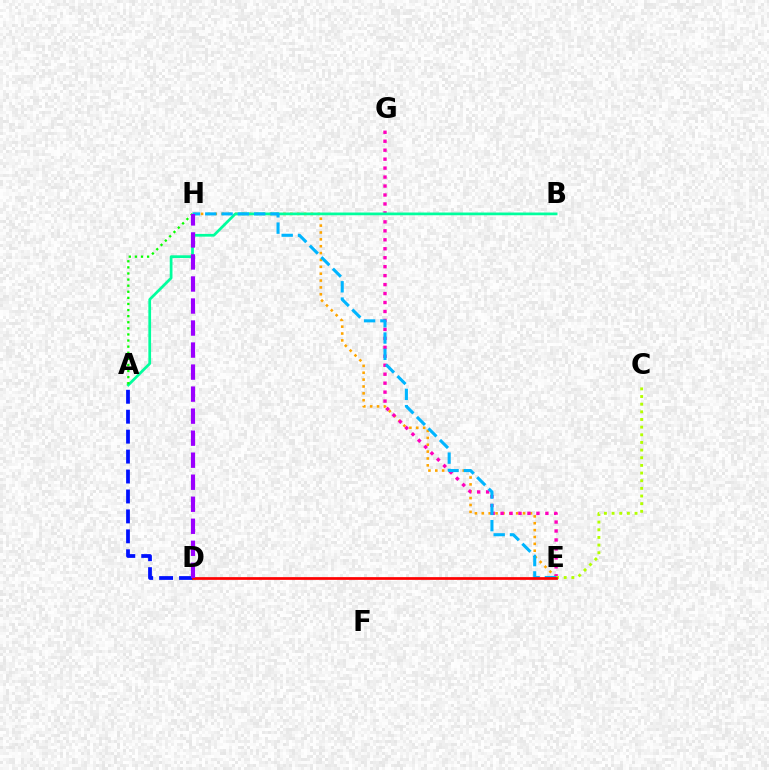{('E', 'H'): [{'color': '#ffa500', 'line_style': 'dotted', 'thickness': 1.87}, {'color': '#00b5ff', 'line_style': 'dashed', 'thickness': 2.21}], ('E', 'G'): [{'color': '#ff00bd', 'line_style': 'dotted', 'thickness': 2.43}], ('A', 'B'): [{'color': '#00ff9d', 'line_style': 'solid', 'thickness': 1.97}], ('C', 'E'): [{'color': '#b3ff00', 'line_style': 'dotted', 'thickness': 2.08}], ('A', 'H'): [{'color': '#08ff00', 'line_style': 'dotted', 'thickness': 1.66}], ('A', 'D'): [{'color': '#0010ff', 'line_style': 'dashed', 'thickness': 2.71}], ('D', 'E'): [{'color': '#ff0000', 'line_style': 'solid', 'thickness': 1.96}], ('D', 'H'): [{'color': '#9b00ff', 'line_style': 'dashed', 'thickness': 2.99}]}